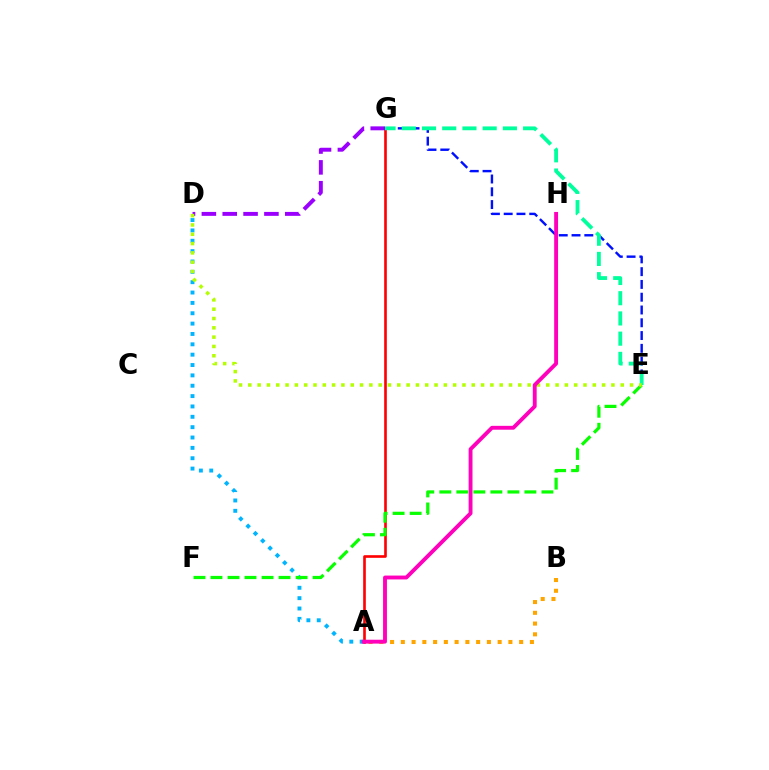{('E', 'G'): [{'color': '#0010ff', 'line_style': 'dashed', 'thickness': 1.74}, {'color': '#00ff9d', 'line_style': 'dashed', 'thickness': 2.75}], ('A', 'G'): [{'color': '#ff0000', 'line_style': 'solid', 'thickness': 1.9}], ('A', 'D'): [{'color': '#00b5ff', 'line_style': 'dotted', 'thickness': 2.81}], ('D', 'G'): [{'color': '#9b00ff', 'line_style': 'dashed', 'thickness': 2.83}], ('E', 'F'): [{'color': '#08ff00', 'line_style': 'dashed', 'thickness': 2.31}], ('D', 'E'): [{'color': '#b3ff00', 'line_style': 'dotted', 'thickness': 2.53}], ('A', 'B'): [{'color': '#ffa500', 'line_style': 'dotted', 'thickness': 2.92}], ('A', 'H'): [{'color': '#ff00bd', 'line_style': 'solid', 'thickness': 2.78}]}